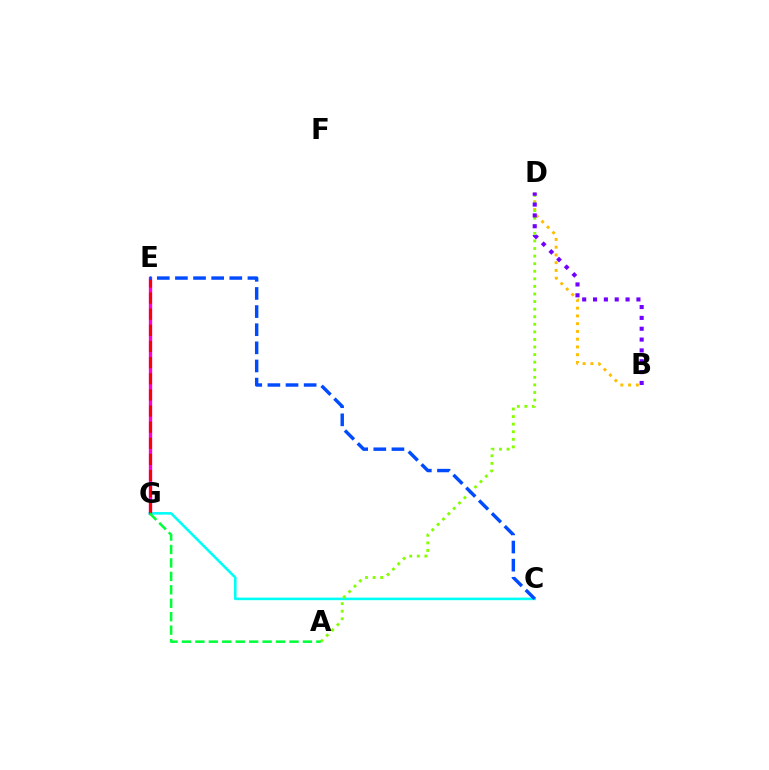{('C', 'G'): [{'color': '#00fff6', 'line_style': 'solid', 'thickness': 1.85}], ('B', 'D'): [{'color': '#ffbd00', 'line_style': 'dotted', 'thickness': 2.11}, {'color': '#7200ff', 'line_style': 'dotted', 'thickness': 2.95}], ('A', 'D'): [{'color': '#84ff00', 'line_style': 'dotted', 'thickness': 2.06}], ('E', 'G'): [{'color': '#ff00cf', 'line_style': 'solid', 'thickness': 2.4}, {'color': '#ff0000', 'line_style': 'dashed', 'thickness': 2.19}], ('C', 'E'): [{'color': '#004bff', 'line_style': 'dashed', 'thickness': 2.46}], ('A', 'G'): [{'color': '#00ff39', 'line_style': 'dashed', 'thickness': 1.83}]}